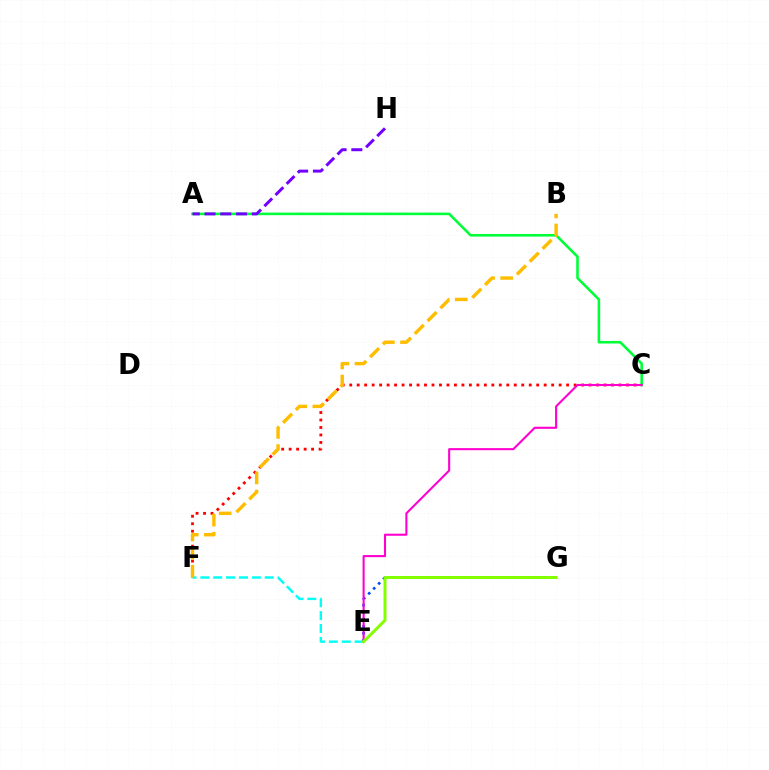{('E', 'G'): [{'color': '#004bff', 'line_style': 'dotted', 'thickness': 1.91}, {'color': '#84ff00', 'line_style': 'solid', 'thickness': 2.16}], ('A', 'C'): [{'color': '#00ff39', 'line_style': 'solid', 'thickness': 1.86}], ('C', 'F'): [{'color': '#ff0000', 'line_style': 'dotted', 'thickness': 2.03}], ('E', 'F'): [{'color': '#00fff6', 'line_style': 'dashed', 'thickness': 1.75}], ('A', 'H'): [{'color': '#7200ff', 'line_style': 'dashed', 'thickness': 2.14}], ('B', 'F'): [{'color': '#ffbd00', 'line_style': 'dashed', 'thickness': 2.46}], ('C', 'E'): [{'color': '#ff00cf', 'line_style': 'solid', 'thickness': 1.51}]}